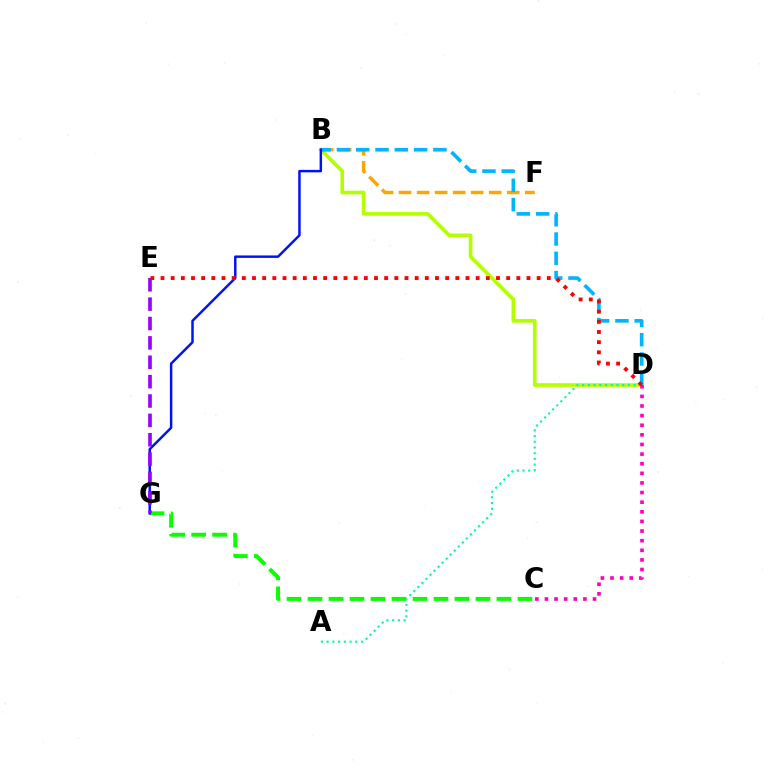{('B', 'D'): [{'color': '#b3ff00', 'line_style': 'solid', 'thickness': 2.62}, {'color': '#00b5ff', 'line_style': 'dashed', 'thickness': 2.62}], ('C', 'G'): [{'color': '#08ff00', 'line_style': 'dashed', 'thickness': 2.85}], ('B', 'F'): [{'color': '#ffa500', 'line_style': 'dashed', 'thickness': 2.45}], ('A', 'D'): [{'color': '#00ff9d', 'line_style': 'dotted', 'thickness': 1.55}], ('B', 'G'): [{'color': '#0010ff', 'line_style': 'solid', 'thickness': 1.77}], ('E', 'G'): [{'color': '#9b00ff', 'line_style': 'dashed', 'thickness': 2.63}], ('C', 'D'): [{'color': '#ff00bd', 'line_style': 'dotted', 'thickness': 2.61}], ('D', 'E'): [{'color': '#ff0000', 'line_style': 'dotted', 'thickness': 2.76}]}